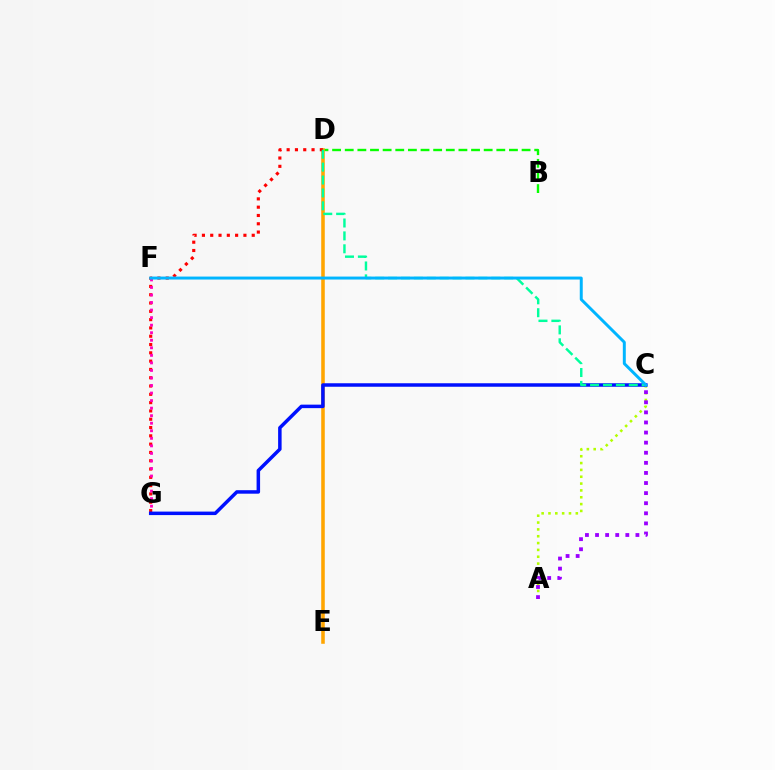{('A', 'C'): [{'color': '#b3ff00', 'line_style': 'dotted', 'thickness': 1.86}, {'color': '#9b00ff', 'line_style': 'dotted', 'thickness': 2.74}], ('B', 'D'): [{'color': '#08ff00', 'line_style': 'dashed', 'thickness': 1.72}], ('D', 'E'): [{'color': '#ffa500', 'line_style': 'solid', 'thickness': 2.57}], ('D', 'G'): [{'color': '#ff0000', 'line_style': 'dotted', 'thickness': 2.26}], ('F', 'G'): [{'color': '#ff00bd', 'line_style': 'dotted', 'thickness': 2.05}], ('C', 'G'): [{'color': '#0010ff', 'line_style': 'solid', 'thickness': 2.52}], ('C', 'D'): [{'color': '#00ff9d', 'line_style': 'dashed', 'thickness': 1.75}], ('C', 'F'): [{'color': '#00b5ff', 'line_style': 'solid', 'thickness': 2.13}]}